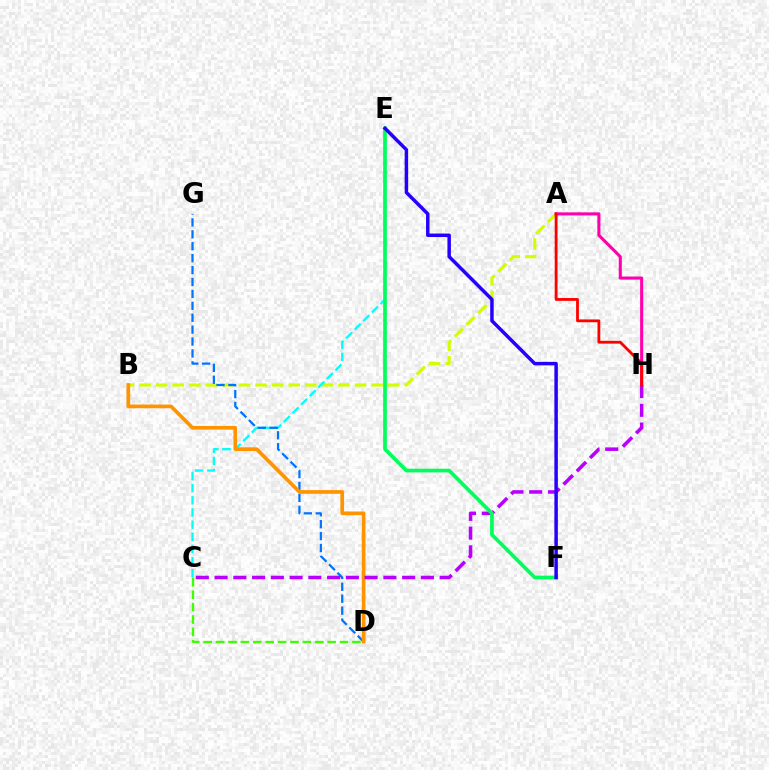{('A', 'B'): [{'color': '#d1ff00', 'line_style': 'dashed', 'thickness': 2.25}], ('C', 'E'): [{'color': '#00fff6', 'line_style': 'dashed', 'thickness': 1.65}], ('D', 'G'): [{'color': '#0074ff', 'line_style': 'dashed', 'thickness': 1.62}], ('B', 'D'): [{'color': '#ff9400', 'line_style': 'solid', 'thickness': 2.65}], ('A', 'H'): [{'color': '#ff00ac', 'line_style': 'solid', 'thickness': 2.22}, {'color': '#ff0000', 'line_style': 'solid', 'thickness': 2.03}], ('C', 'H'): [{'color': '#b900ff', 'line_style': 'dashed', 'thickness': 2.55}], ('E', 'F'): [{'color': '#00ff5c', 'line_style': 'solid', 'thickness': 2.66}, {'color': '#2500ff', 'line_style': 'solid', 'thickness': 2.51}], ('C', 'D'): [{'color': '#3dff00', 'line_style': 'dashed', 'thickness': 1.68}]}